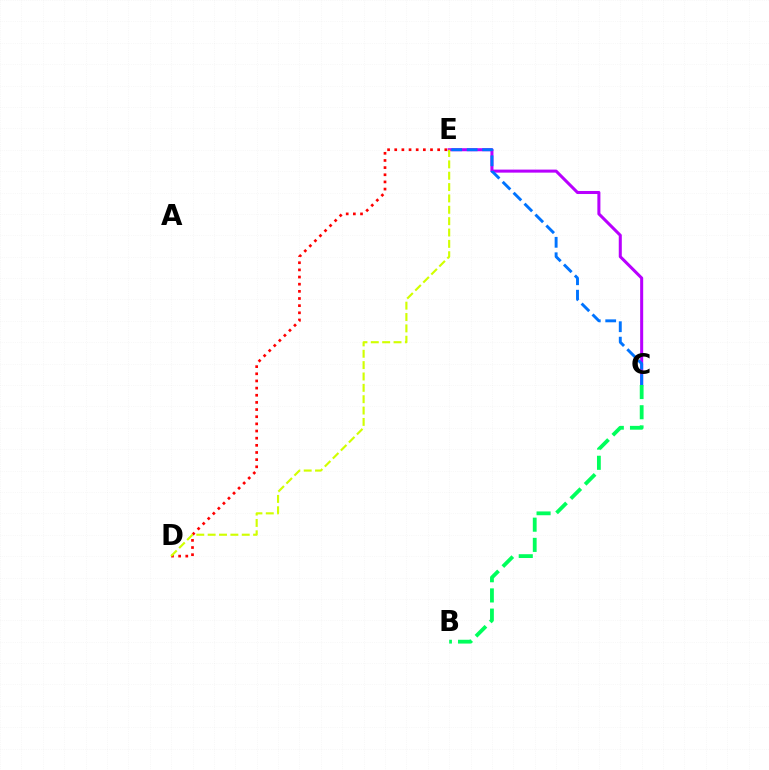{('C', 'E'): [{'color': '#b900ff', 'line_style': 'solid', 'thickness': 2.19}, {'color': '#0074ff', 'line_style': 'dashed', 'thickness': 2.1}], ('D', 'E'): [{'color': '#ff0000', 'line_style': 'dotted', 'thickness': 1.94}, {'color': '#d1ff00', 'line_style': 'dashed', 'thickness': 1.54}], ('B', 'C'): [{'color': '#00ff5c', 'line_style': 'dashed', 'thickness': 2.74}]}